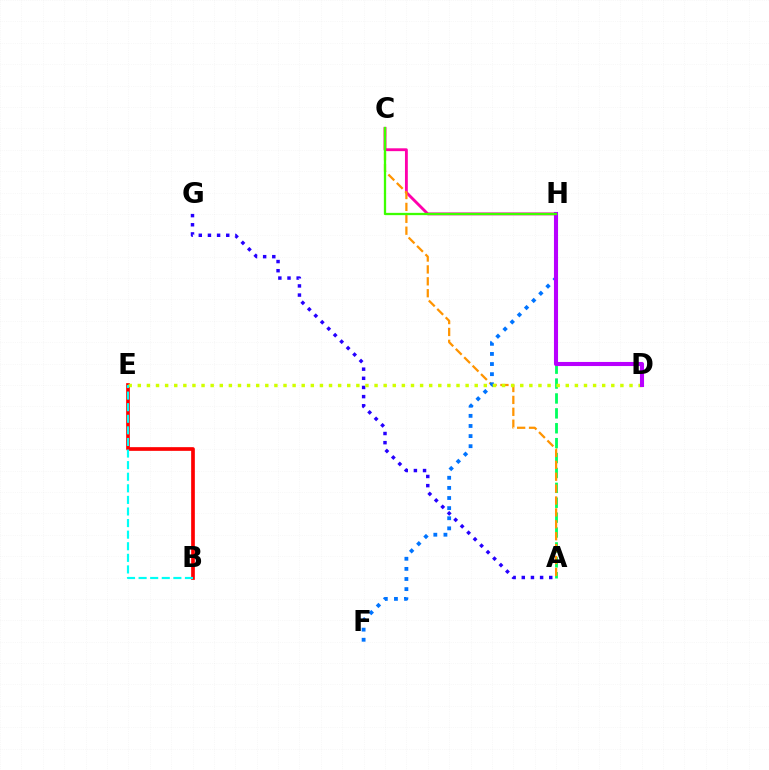{('C', 'H'): [{'color': '#ff00ac', 'line_style': 'solid', 'thickness': 2.05}, {'color': '#3dff00', 'line_style': 'solid', 'thickness': 1.65}], ('B', 'E'): [{'color': '#ff0000', 'line_style': 'solid', 'thickness': 2.66}, {'color': '#00fff6', 'line_style': 'dashed', 'thickness': 1.57}], ('A', 'H'): [{'color': '#00ff5c', 'line_style': 'dashed', 'thickness': 2.02}], ('A', 'C'): [{'color': '#ff9400', 'line_style': 'dashed', 'thickness': 1.62}], ('F', 'H'): [{'color': '#0074ff', 'line_style': 'dotted', 'thickness': 2.75}], ('A', 'G'): [{'color': '#2500ff', 'line_style': 'dotted', 'thickness': 2.49}], ('D', 'E'): [{'color': '#d1ff00', 'line_style': 'dotted', 'thickness': 2.47}], ('D', 'H'): [{'color': '#b900ff', 'line_style': 'solid', 'thickness': 2.94}]}